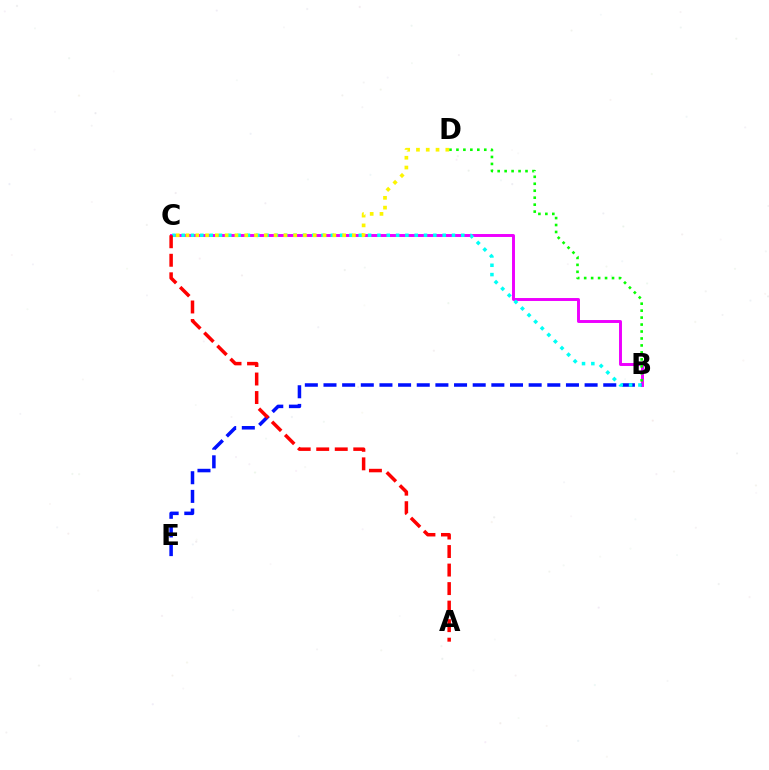{('B', 'C'): [{'color': '#ee00ff', 'line_style': 'solid', 'thickness': 2.11}, {'color': '#00fff6', 'line_style': 'dotted', 'thickness': 2.53}], ('B', 'D'): [{'color': '#08ff00', 'line_style': 'dotted', 'thickness': 1.89}], ('B', 'E'): [{'color': '#0010ff', 'line_style': 'dashed', 'thickness': 2.53}], ('A', 'C'): [{'color': '#ff0000', 'line_style': 'dashed', 'thickness': 2.52}], ('C', 'D'): [{'color': '#fcf500', 'line_style': 'dotted', 'thickness': 2.66}]}